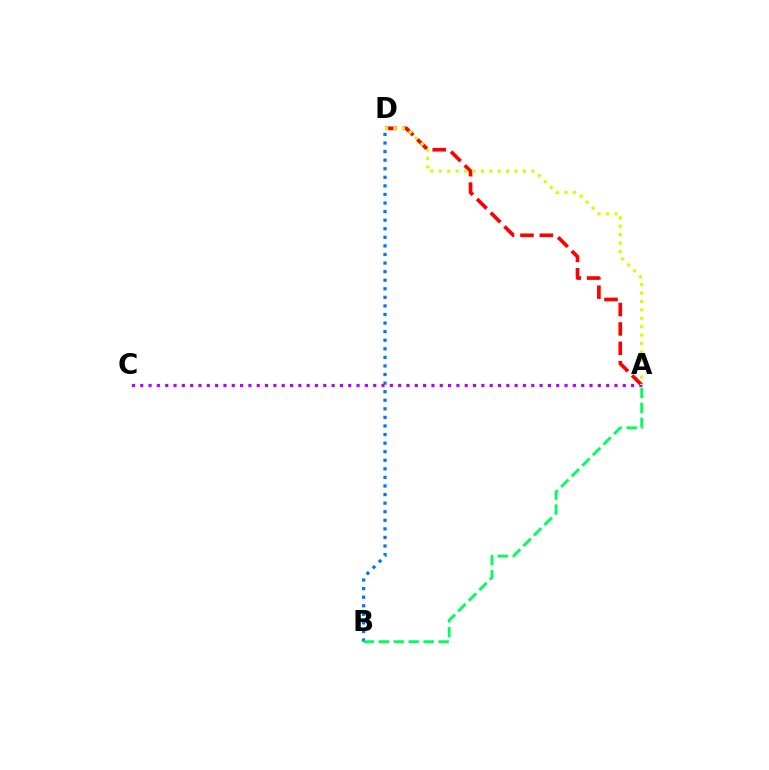{('A', 'D'): [{'color': '#ff0000', 'line_style': 'dashed', 'thickness': 2.63}, {'color': '#d1ff00', 'line_style': 'dotted', 'thickness': 2.28}], ('B', 'D'): [{'color': '#0074ff', 'line_style': 'dotted', 'thickness': 2.33}], ('A', 'C'): [{'color': '#b900ff', 'line_style': 'dotted', 'thickness': 2.26}], ('A', 'B'): [{'color': '#00ff5c', 'line_style': 'dashed', 'thickness': 2.03}]}